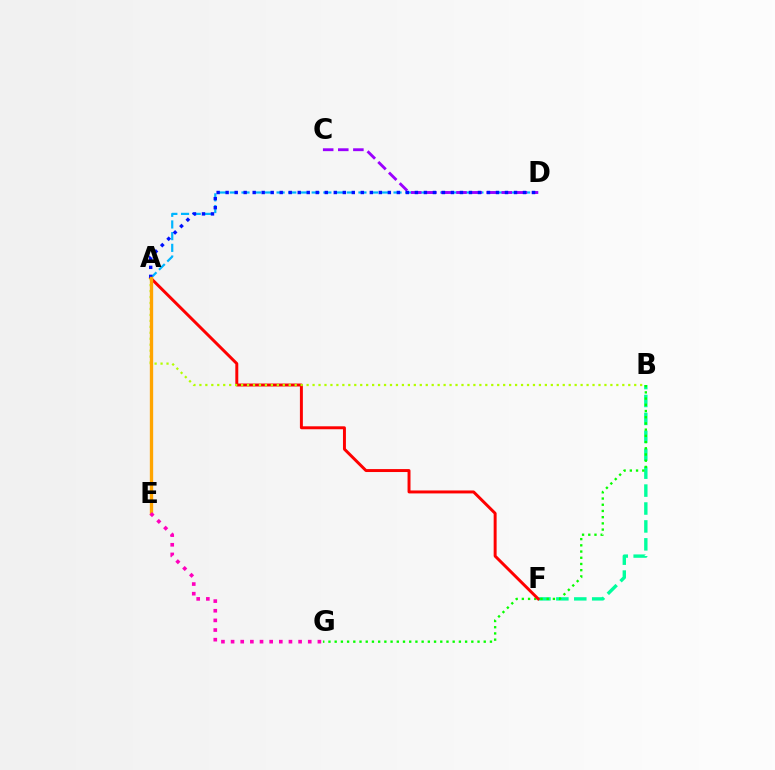{('A', 'D'): [{'color': '#00b5ff', 'line_style': 'dashed', 'thickness': 1.59}, {'color': '#0010ff', 'line_style': 'dotted', 'thickness': 2.45}], ('C', 'D'): [{'color': '#9b00ff', 'line_style': 'dashed', 'thickness': 2.05}], ('B', 'F'): [{'color': '#00ff9d', 'line_style': 'dashed', 'thickness': 2.43}], ('B', 'G'): [{'color': '#08ff00', 'line_style': 'dotted', 'thickness': 1.69}], ('A', 'F'): [{'color': '#ff0000', 'line_style': 'solid', 'thickness': 2.13}], ('A', 'B'): [{'color': '#b3ff00', 'line_style': 'dotted', 'thickness': 1.62}], ('A', 'E'): [{'color': '#ffa500', 'line_style': 'solid', 'thickness': 2.4}], ('E', 'G'): [{'color': '#ff00bd', 'line_style': 'dotted', 'thickness': 2.62}]}